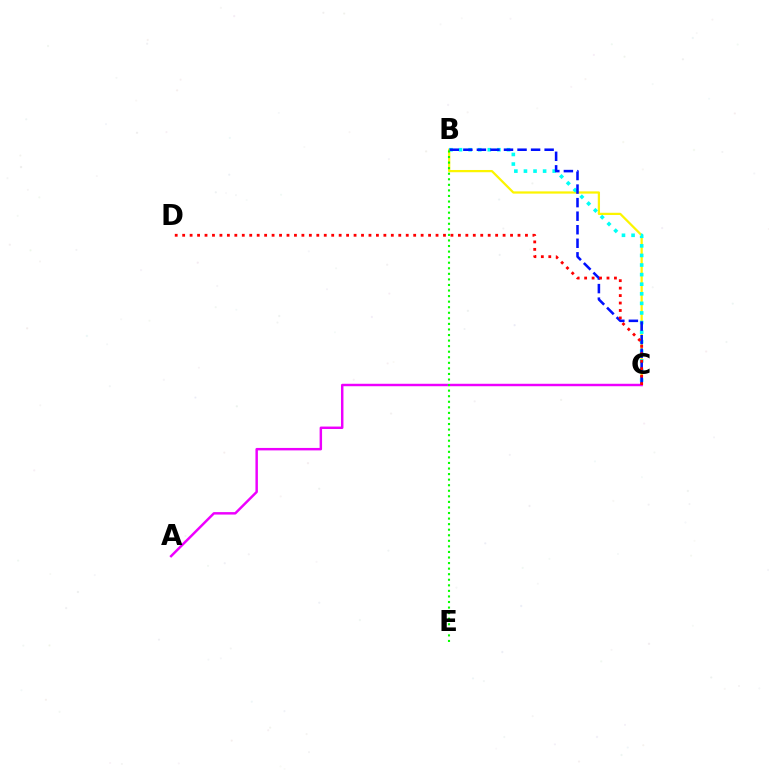{('B', 'C'): [{'color': '#fcf500', 'line_style': 'solid', 'thickness': 1.61}, {'color': '#00fff6', 'line_style': 'dotted', 'thickness': 2.6}, {'color': '#0010ff', 'line_style': 'dashed', 'thickness': 1.84}], ('A', 'C'): [{'color': '#ee00ff', 'line_style': 'solid', 'thickness': 1.77}], ('C', 'D'): [{'color': '#ff0000', 'line_style': 'dotted', 'thickness': 2.02}], ('B', 'E'): [{'color': '#08ff00', 'line_style': 'dotted', 'thickness': 1.51}]}